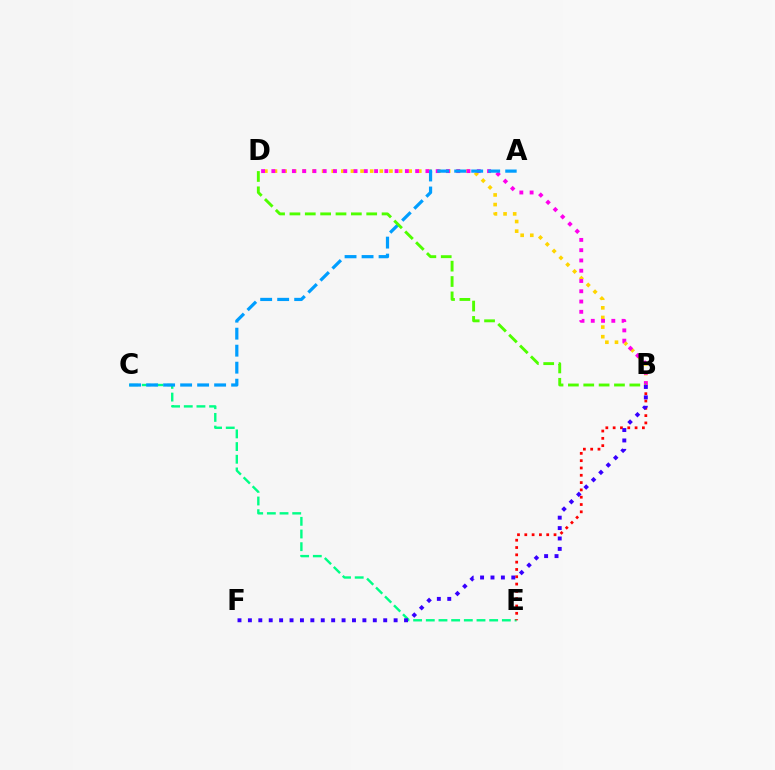{('C', 'E'): [{'color': '#00ff86', 'line_style': 'dashed', 'thickness': 1.72}], ('B', 'D'): [{'color': '#ffd500', 'line_style': 'dotted', 'thickness': 2.61}, {'color': '#ff00ed', 'line_style': 'dotted', 'thickness': 2.79}, {'color': '#4fff00', 'line_style': 'dashed', 'thickness': 2.09}], ('B', 'E'): [{'color': '#ff0000', 'line_style': 'dotted', 'thickness': 1.99}], ('A', 'C'): [{'color': '#009eff', 'line_style': 'dashed', 'thickness': 2.31}], ('B', 'F'): [{'color': '#3700ff', 'line_style': 'dotted', 'thickness': 2.83}]}